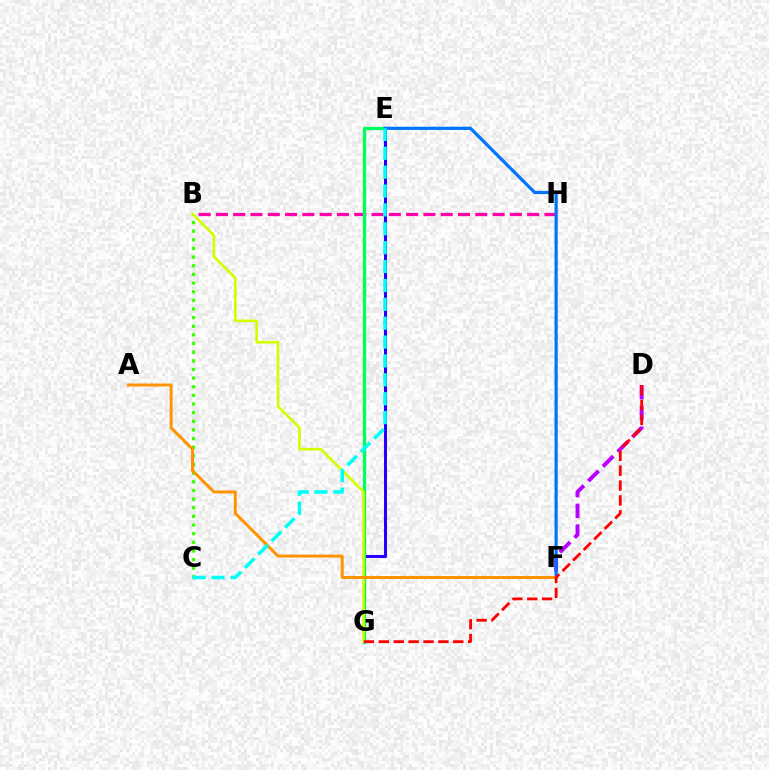{('B', 'H'): [{'color': '#ff00ac', 'line_style': 'dashed', 'thickness': 2.35}], ('D', 'F'): [{'color': '#b900ff', 'line_style': 'dashed', 'thickness': 2.82}], ('E', 'G'): [{'color': '#2500ff', 'line_style': 'solid', 'thickness': 2.19}, {'color': '#00ff5c', 'line_style': 'solid', 'thickness': 2.36}], ('B', 'C'): [{'color': '#3dff00', 'line_style': 'dotted', 'thickness': 2.35}], ('B', 'G'): [{'color': '#d1ff00', 'line_style': 'solid', 'thickness': 1.91}], ('E', 'F'): [{'color': '#0074ff', 'line_style': 'solid', 'thickness': 2.31}], ('A', 'F'): [{'color': '#ff9400', 'line_style': 'solid', 'thickness': 2.15}], ('D', 'G'): [{'color': '#ff0000', 'line_style': 'dashed', 'thickness': 2.02}], ('C', 'E'): [{'color': '#00fff6', 'line_style': 'dashed', 'thickness': 2.56}]}